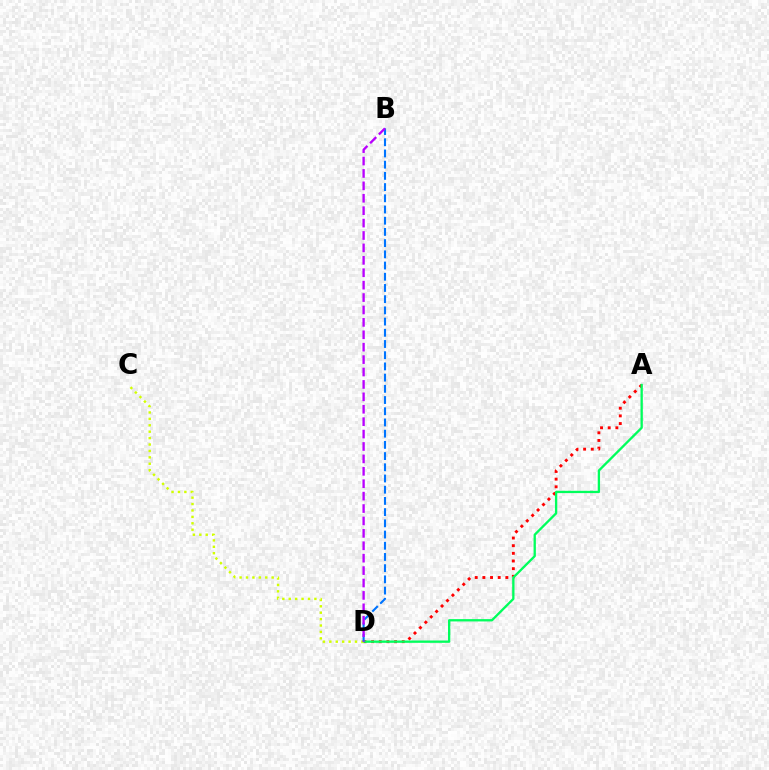{('A', 'D'): [{'color': '#ff0000', 'line_style': 'dotted', 'thickness': 2.08}, {'color': '#00ff5c', 'line_style': 'solid', 'thickness': 1.67}], ('C', 'D'): [{'color': '#d1ff00', 'line_style': 'dotted', 'thickness': 1.74}], ('B', 'D'): [{'color': '#0074ff', 'line_style': 'dashed', 'thickness': 1.52}, {'color': '#b900ff', 'line_style': 'dashed', 'thickness': 1.69}]}